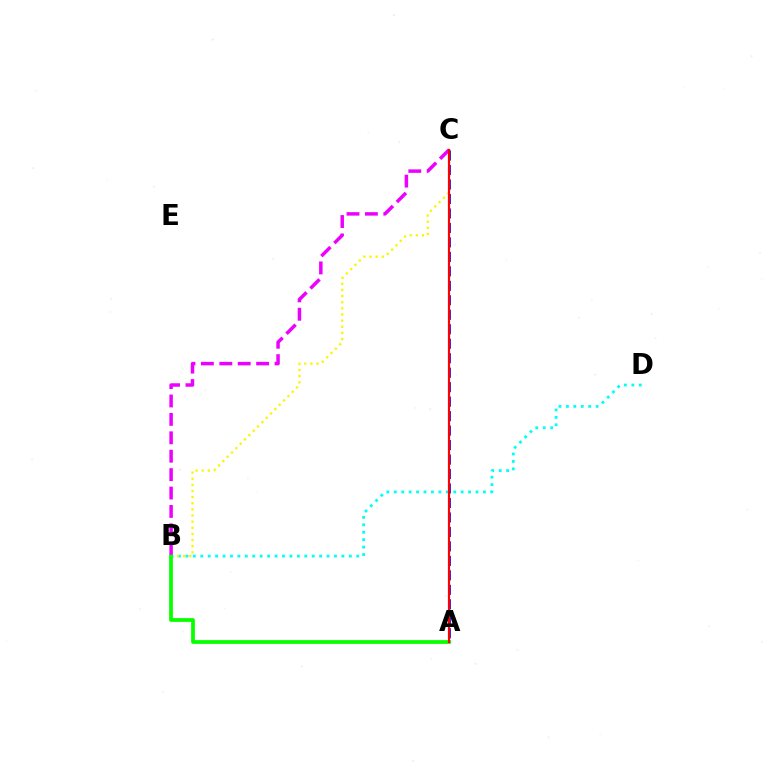{('B', 'D'): [{'color': '#00fff6', 'line_style': 'dotted', 'thickness': 2.02}], ('B', 'C'): [{'color': '#fcf500', 'line_style': 'dotted', 'thickness': 1.67}, {'color': '#ee00ff', 'line_style': 'dashed', 'thickness': 2.5}], ('A', 'B'): [{'color': '#08ff00', 'line_style': 'solid', 'thickness': 2.71}], ('A', 'C'): [{'color': '#0010ff', 'line_style': 'dashed', 'thickness': 1.97}, {'color': '#ff0000', 'line_style': 'solid', 'thickness': 1.58}]}